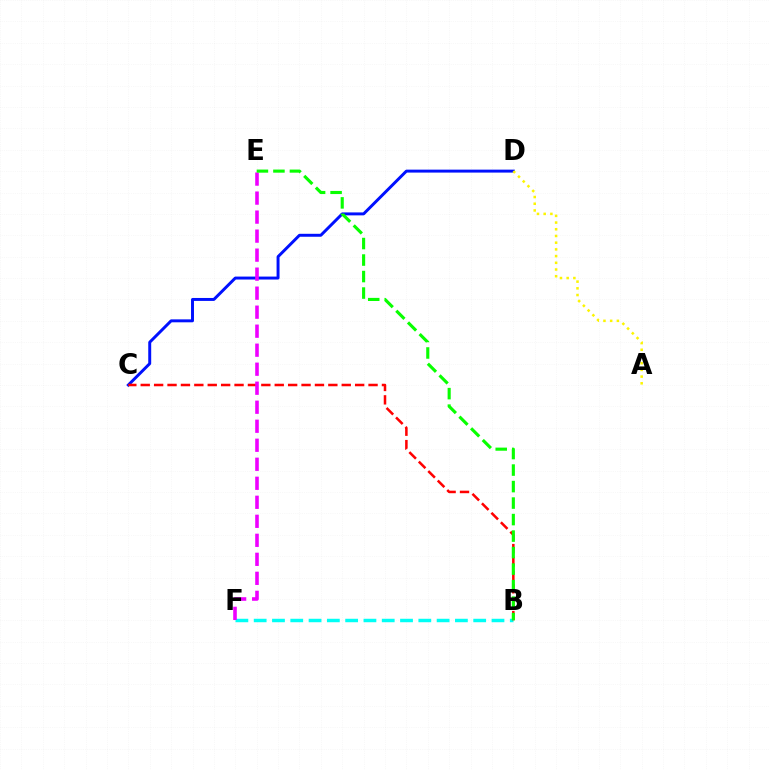{('B', 'F'): [{'color': '#00fff6', 'line_style': 'dashed', 'thickness': 2.49}], ('C', 'D'): [{'color': '#0010ff', 'line_style': 'solid', 'thickness': 2.12}], ('B', 'C'): [{'color': '#ff0000', 'line_style': 'dashed', 'thickness': 1.82}], ('A', 'D'): [{'color': '#fcf500', 'line_style': 'dotted', 'thickness': 1.82}], ('E', 'F'): [{'color': '#ee00ff', 'line_style': 'dashed', 'thickness': 2.58}], ('B', 'E'): [{'color': '#08ff00', 'line_style': 'dashed', 'thickness': 2.24}]}